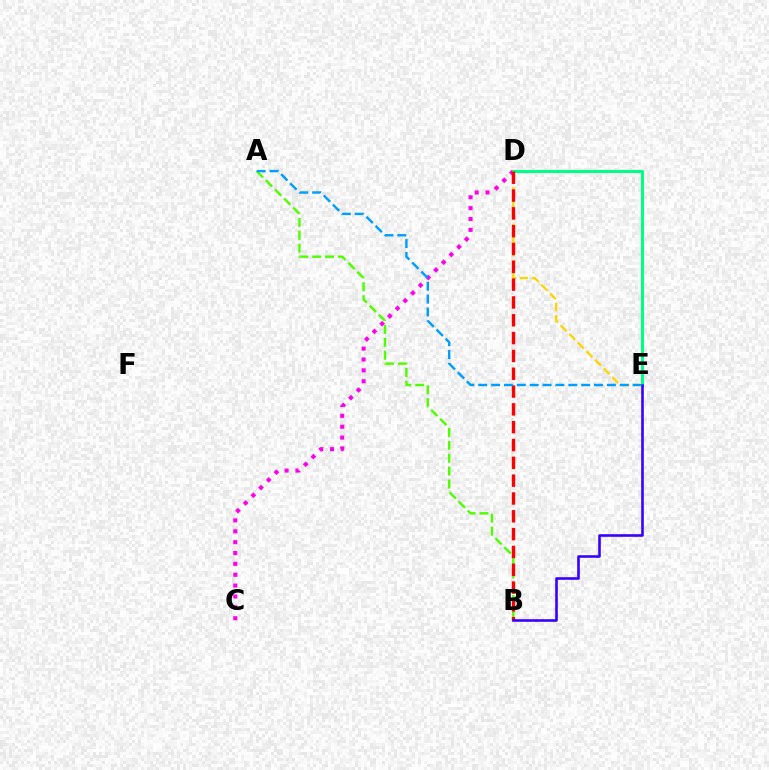{('A', 'B'): [{'color': '#4fff00', 'line_style': 'dashed', 'thickness': 1.75}], ('C', 'D'): [{'color': '#ff00ed', 'line_style': 'dotted', 'thickness': 2.95}], ('D', 'E'): [{'color': '#00ff86', 'line_style': 'solid', 'thickness': 2.19}, {'color': '#ffd500', 'line_style': 'dashed', 'thickness': 1.65}], ('B', 'D'): [{'color': '#ff0000', 'line_style': 'dashed', 'thickness': 2.42}], ('B', 'E'): [{'color': '#3700ff', 'line_style': 'solid', 'thickness': 1.88}], ('A', 'E'): [{'color': '#009eff', 'line_style': 'dashed', 'thickness': 1.75}]}